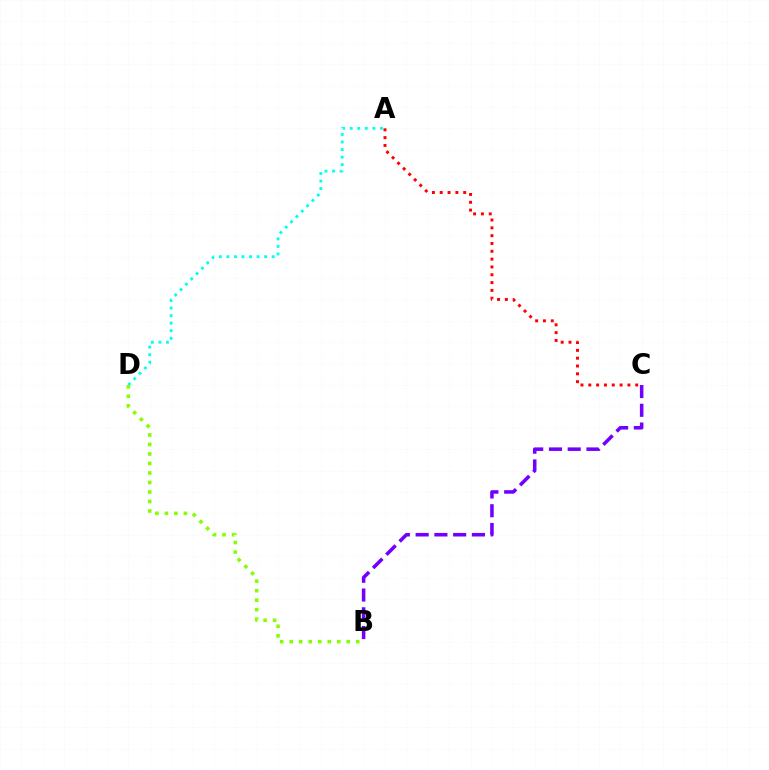{('A', 'D'): [{'color': '#00fff6', 'line_style': 'dotted', 'thickness': 2.05}], ('A', 'C'): [{'color': '#ff0000', 'line_style': 'dotted', 'thickness': 2.13}], ('B', 'C'): [{'color': '#7200ff', 'line_style': 'dashed', 'thickness': 2.55}], ('B', 'D'): [{'color': '#84ff00', 'line_style': 'dotted', 'thickness': 2.58}]}